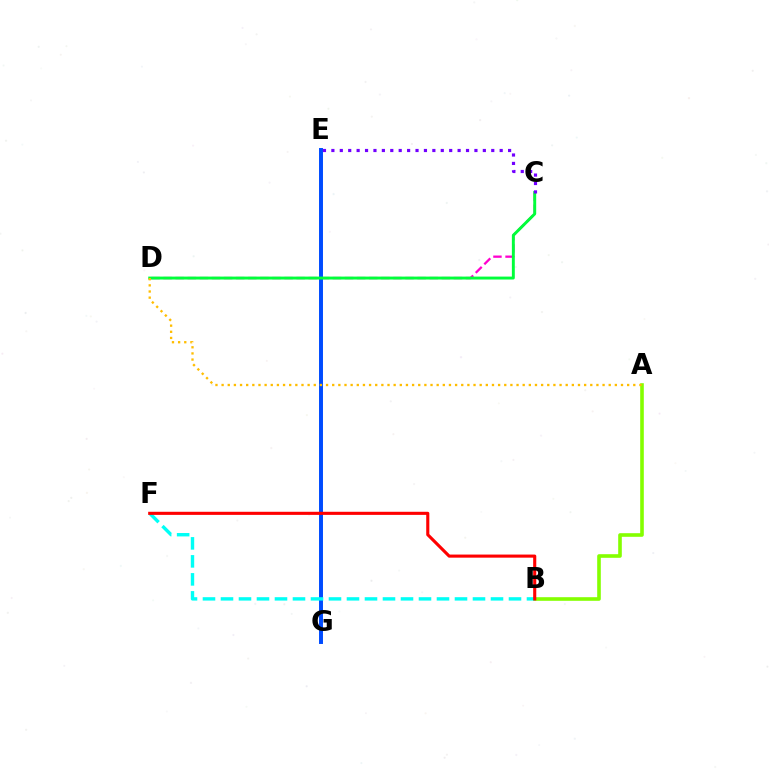{('C', 'D'): [{'color': '#ff00cf', 'line_style': 'dashed', 'thickness': 1.64}, {'color': '#00ff39', 'line_style': 'solid', 'thickness': 2.11}], ('E', 'G'): [{'color': '#004bff', 'line_style': 'solid', 'thickness': 2.85}], ('A', 'B'): [{'color': '#84ff00', 'line_style': 'solid', 'thickness': 2.6}], ('B', 'F'): [{'color': '#00fff6', 'line_style': 'dashed', 'thickness': 2.45}, {'color': '#ff0000', 'line_style': 'solid', 'thickness': 2.23}], ('C', 'E'): [{'color': '#7200ff', 'line_style': 'dotted', 'thickness': 2.29}], ('A', 'D'): [{'color': '#ffbd00', 'line_style': 'dotted', 'thickness': 1.67}]}